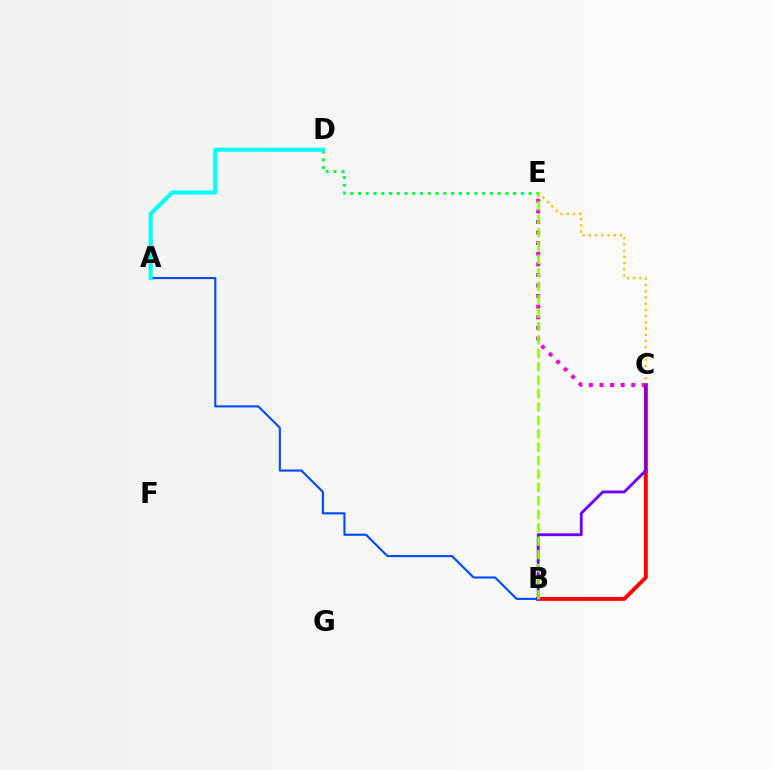{('B', 'C'): [{'color': '#ff0000', 'line_style': 'solid', 'thickness': 2.8}, {'color': '#7200ff', 'line_style': 'solid', 'thickness': 2.05}], ('C', 'E'): [{'color': '#ff00cf', 'line_style': 'dotted', 'thickness': 2.88}, {'color': '#ffbd00', 'line_style': 'dotted', 'thickness': 1.69}], ('A', 'B'): [{'color': '#004bff', 'line_style': 'solid', 'thickness': 1.53}], ('D', 'E'): [{'color': '#00ff39', 'line_style': 'dotted', 'thickness': 2.11}], ('A', 'D'): [{'color': '#00fff6', 'line_style': 'solid', 'thickness': 2.93}], ('B', 'E'): [{'color': '#84ff00', 'line_style': 'dashed', 'thickness': 1.82}]}